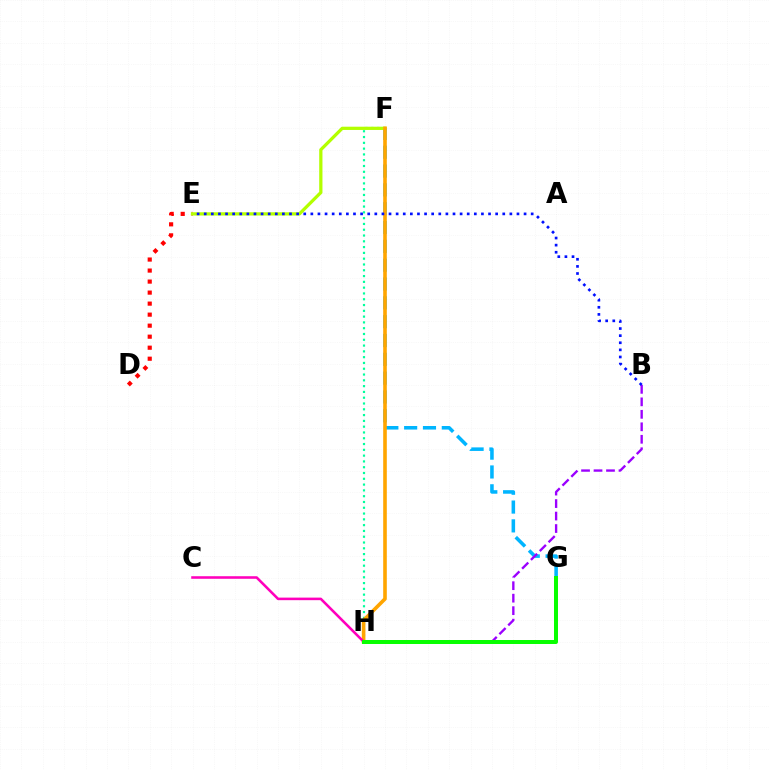{('F', 'G'): [{'color': '#00b5ff', 'line_style': 'dashed', 'thickness': 2.56}], ('D', 'E'): [{'color': '#ff0000', 'line_style': 'dotted', 'thickness': 2.99}], ('F', 'H'): [{'color': '#00ff9d', 'line_style': 'dotted', 'thickness': 1.57}, {'color': '#ffa500', 'line_style': 'solid', 'thickness': 2.6}], ('E', 'F'): [{'color': '#b3ff00', 'line_style': 'solid', 'thickness': 2.34}], ('C', 'H'): [{'color': '#ff00bd', 'line_style': 'solid', 'thickness': 1.85}], ('B', 'H'): [{'color': '#9b00ff', 'line_style': 'dashed', 'thickness': 1.7}], ('G', 'H'): [{'color': '#08ff00', 'line_style': 'solid', 'thickness': 2.87}], ('B', 'E'): [{'color': '#0010ff', 'line_style': 'dotted', 'thickness': 1.93}]}